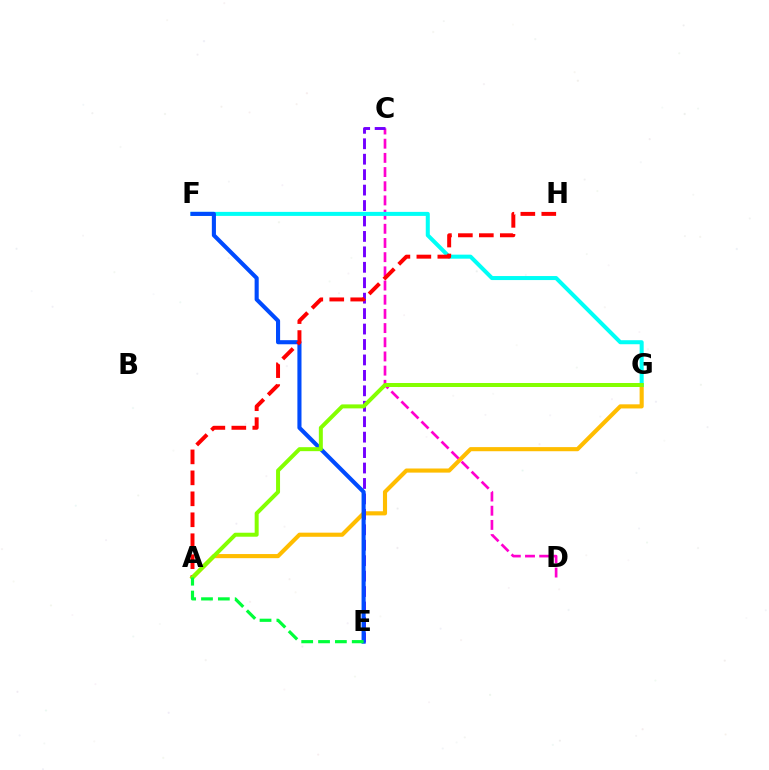{('A', 'G'): [{'color': '#ffbd00', 'line_style': 'solid', 'thickness': 2.96}, {'color': '#84ff00', 'line_style': 'solid', 'thickness': 2.87}], ('C', 'D'): [{'color': '#ff00cf', 'line_style': 'dashed', 'thickness': 1.93}], ('C', 'E'): [{'color': '#7200ff', 'line_style': 'dashed', 'thickness': 2.1}], ('F', 'G'): [{'color': '#00fff6', 'line_style': 'solid', 'thickness': 2.9}], ('E', 'F'): [{'color': '#004bff', 'line_style': 'solid', 'thickness': 2.95}], ('A', 'H'): [{'color': '#ff0000', 'line_style': 'dashed', 'thickness': 2.85}], ('A', 'E'): [{'color': '#00ff39', 'line_style': 'dashed', 'thickness': 2.29}]}